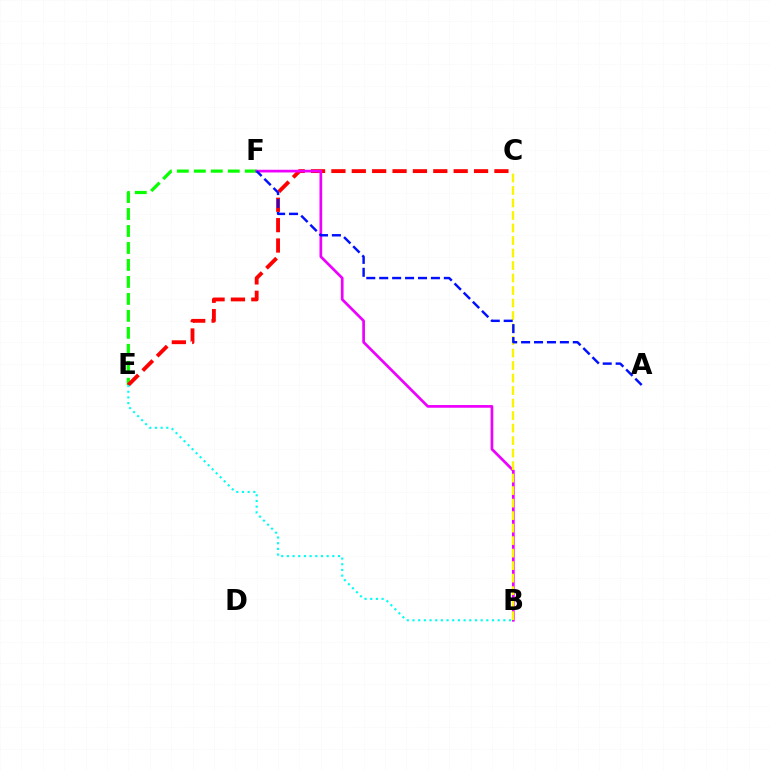{('E', 'F'): [{'color': '#08ff00', 'line_style': 'dashed', 'thickness': 2.31}], ('C', 'E'): [{'color': '#ff0000', 'line_style': 'dashed', 'thickness': 2.77}], ('B', 'F'): [{'color': '#ee00ff', 'line_style': 'solid', 'thickness': 1.94}], ('B', 'C'): [{'color': '#fcf500', 'line_style': 'dashed', 'thickness': 1.7}], ('B', 'E'): [{'color': '#00fff6', 'line_style': 'dotted', 'thickness': 1.54}], ('A', 'F'): [{'color': '#0010ff', 'line_style': 'dashed', 'thickness': 1.76}]}